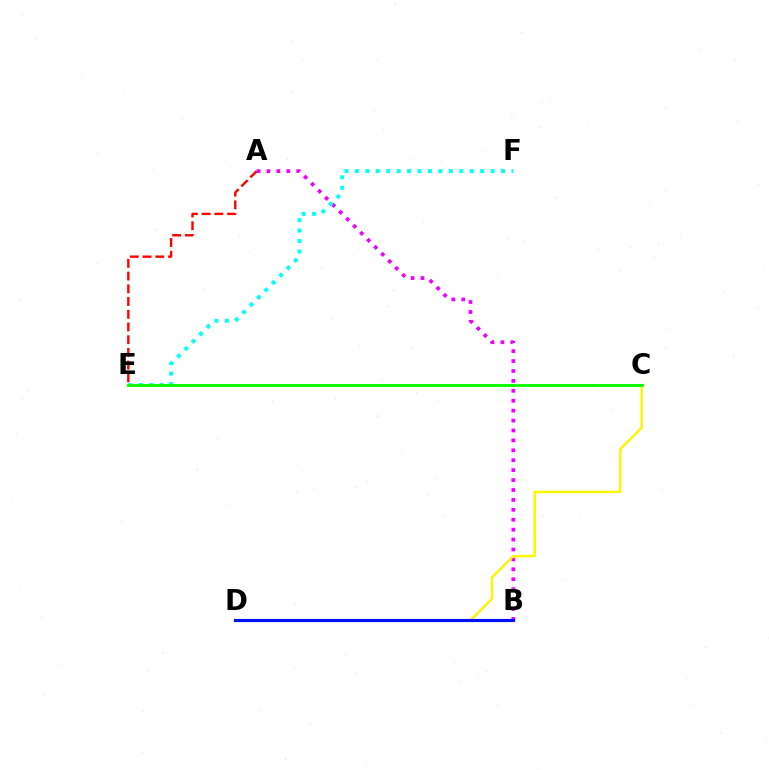{('A', 'B'): [{'color': '#ee00ff', 'line_style': 'dotted', 'thickness': 2.69}], ('A', 'E'): [{'color': '#ff0000', 'line_style': 'dashed', 'thickness': 1.73}], ('C', 'D'): [{'color': '#fcf500', 'line_style': 'solid', 'thickness': 1.75}], ('E', 'F'): [{'color': '#00fff6', 'line_style': 'dotted', 'thickness': 2.84}], ('B', 'D'): [{'color': '#0010ff', 'line_style': 'solid', 'thickness': 2.27}], ('C', 'E'): [{'color': '#08ff00', 'line_style': 'solid', 'thickness': 2.08}]}